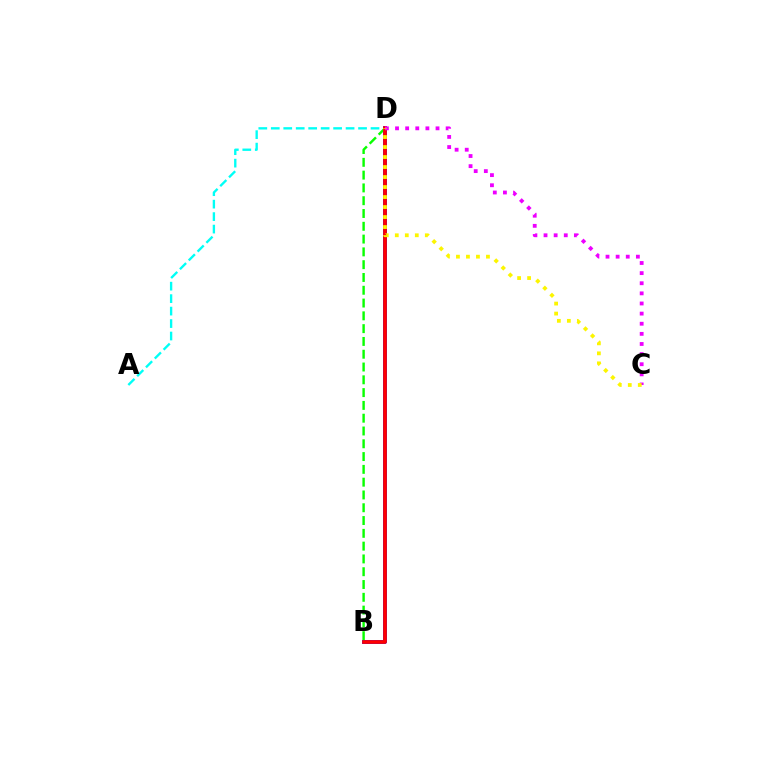{('A', 'D'): [{'color': '#00fff6', 'line_style': 'dashed', 'thickness': 1.69}], ('B', 'D'): [{'color': '#0010ff', 'line_style': 'solid', 'thickness': 2.74}, {'color': '#08ff00', 'line_style': 'dashed', 'thickness': 1.74}, {'color': '#ff0000', 'line_style': 'solid', 'thickness': 2.63}], ('C', 'D'): [{'color': '#ee00ff', 'line_style': 'dotted', 'thickness': 2.75}, {'color': '#fcf500', 'line_style': 'dotted', 'thickness': 2.72}]}